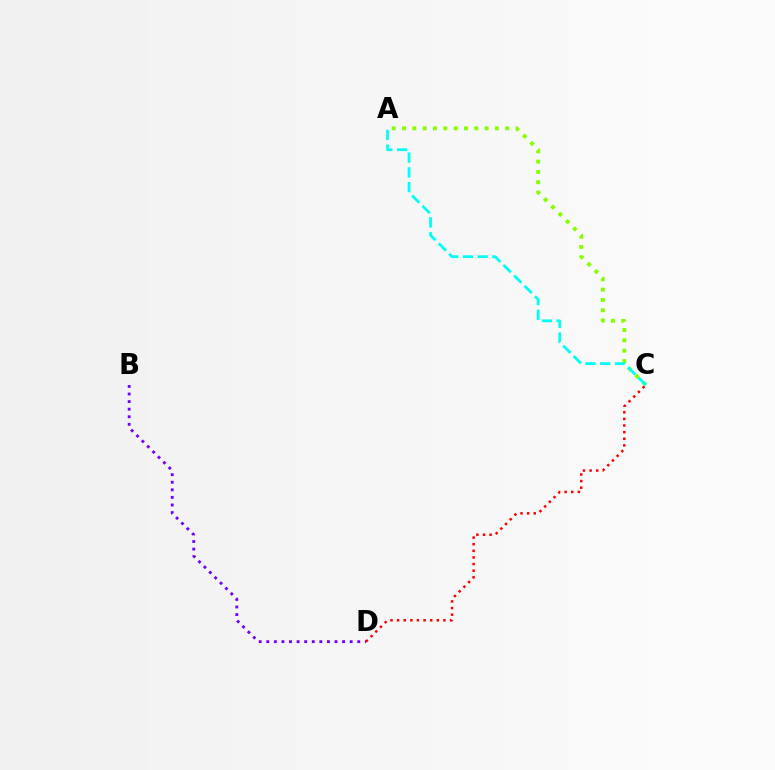{('A', 'C'): [{'color': '#84ff00', 'line_style': 'dotted', 'thickness': 2.81}, {'color': '#00fff6', 'line_style': 'dashed', 'thickness': 2.0}], ('C', 'D'): [{'color': '#ff0000', 'line_style': 'dotted', 'thickness': 1.8}], ('B', 'D'): [{'color': '#7200ff', 'line_style': 'dotted', 'thickness': 2.06}]}